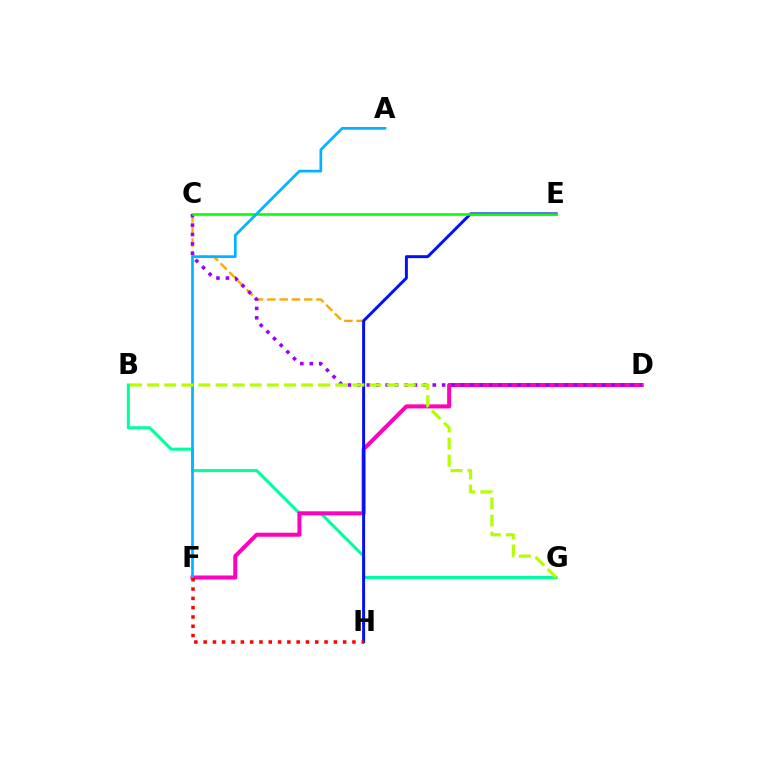{('B', 'G'): [{'color': '#00ff9d', 'line_style': 'solid', 'thickness': 2.2}, {'color': '#b3ff00', 'line_style': 'dashed', 'thickness': 2.32}], ('D', 'F'): [{'color': '#ff00bd', 'line_style': 'solid', 'thickness': 2.9}], ('C', 'H'): [{'color': '#ffa500', 'line_style': 'dashed', 'thickness': 1.67}], ('E', 'H'): [{'color': '#0010ff', 'line_style': 'solid', 'thickness': 2.13}], ('C', 'D'): [{'color': '#9b00ff', 'line_style': 'dotted', 'thickness': 2.56}], ('C', 'E'): [{'color': '#08ff00', 'line_style': 'solid', 'thickness': 1.86}], ('A', 'F'): [{'color': '#00b5ff', 'line_style': 'solid', 'thickness': 1.96}], ('F', 'H'): [{'color': '#ff0000', 'line_style': 'dotted', 'thickness': 2.53}]}